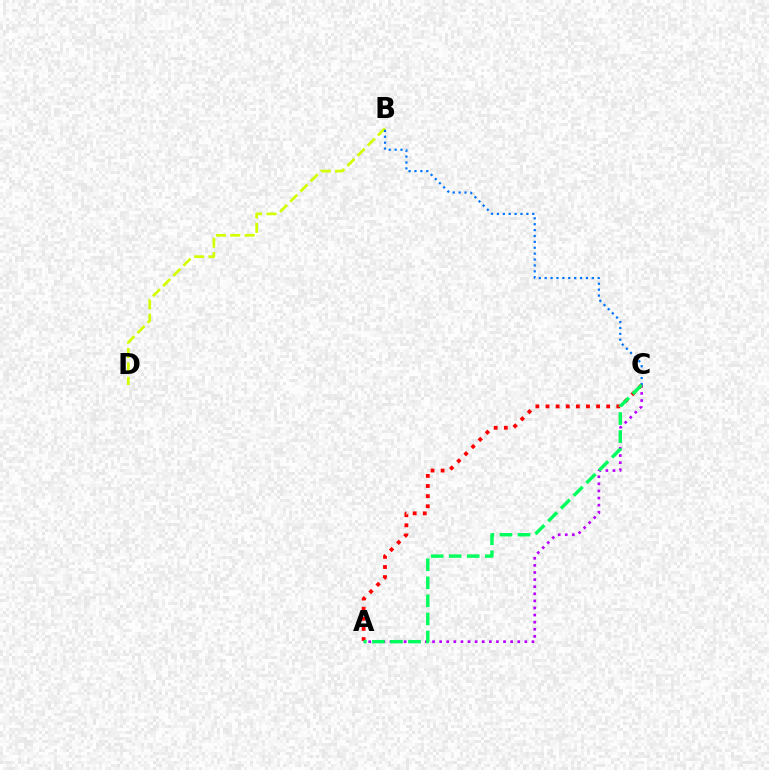{('A', 'C'): [{'color': '#b900ff', 'line_style': 'dotted', 'thickness': 1.93}, {'color': '#ff0000', 'line_style': 'dotted', 'thickness': 2.75}, {'color': '#00ff5c', 'line_style': 'dashed', 'thickness': 2.45}], ('B', 'D'): [{'color': '#d1ff00', 'line_style': 'dashed', 'thickness': 1.96}], ('B', 'C'): [{'color': '#0074ff', 'line_style': 'dotted', 'thickness': 1.6}]}